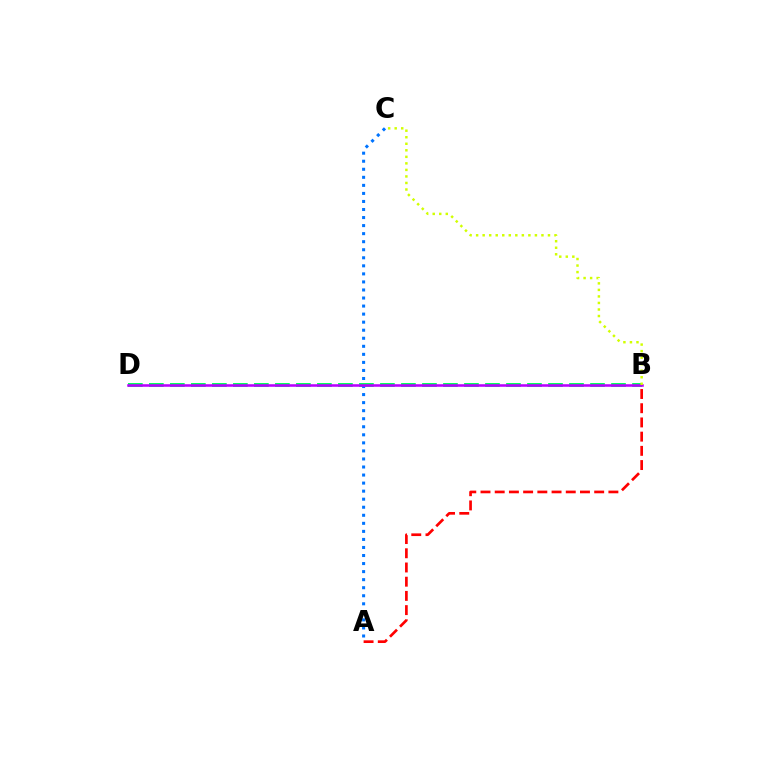{('B', 'D'): [{'color': '#00ff5c', 'line_style': 'dashed', 'thickness': 2.85}, {'color': '#b900ff', 'line_style': 'solid', 'thickness': 1.84}], ('A', 'C'): [{'color': '#0074ff', 'line_style': 'dotted', 'thickness': 2.19}], ('A', 'B'): [{'color': '#ff0000', 'line_style': 'dashed', 'thickness': 1.93}], ('B', 'C'): [{'color': '#d1ff00', 'line_style': 'dotted', 'thickness': 1.77}]}